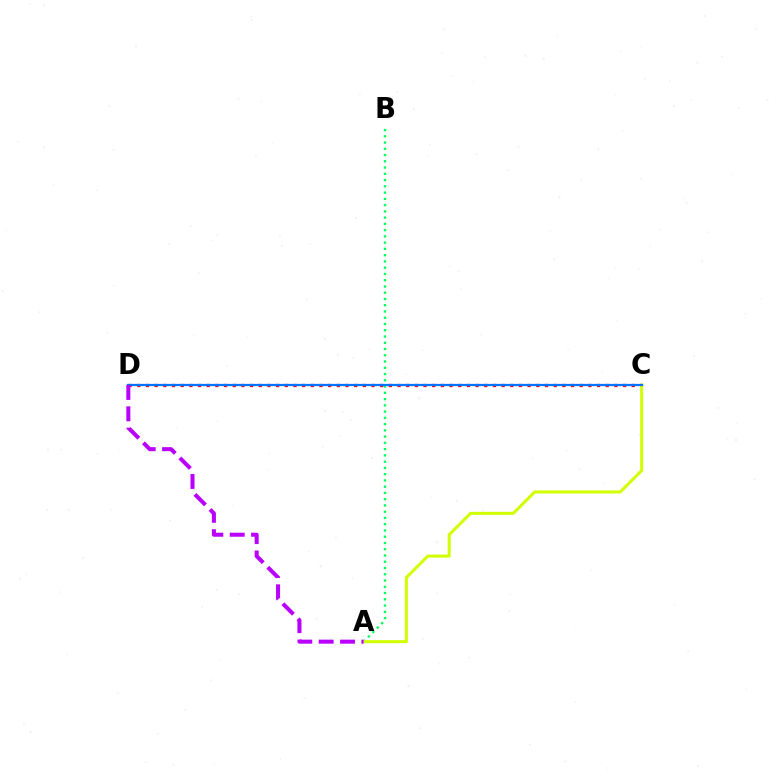{('C', 'D'): [{'color': '#ff0000', 'line_style': 'dotted', 'thickness': 2.36}, {'color': '#0074ff', 'line_style': 'solid', 'thickness': 1.62}], ('A', 'B'): [{'color': '#00ff5c', 'line_style': 'dotted', 'thickness': 1.7}], ('A', 'C'): [{'color': '#d1ff00', 'line_style': 'solid', 'thickness': 2.18}], ('A', 'D'): [{'color': '#b900ff', 'line_style': 'dashed', 'thickness': 2.9}]}